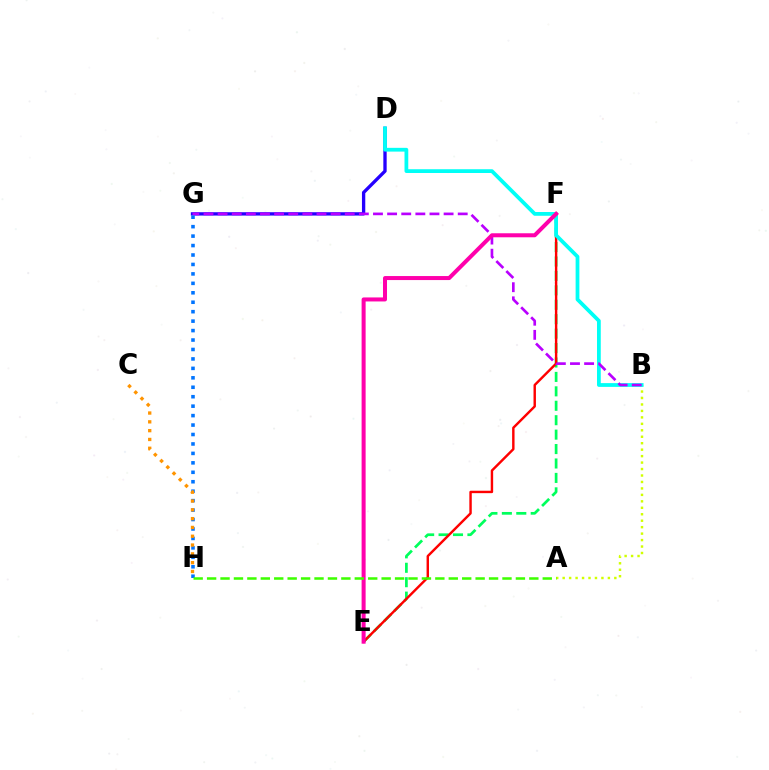{('A', 'B'): [{'color': '#d1ff00', 'line_style': 'dotted', 'thickness': 1.75}], ('E', 'F'): [{'color': '#00ff5c', 'line_style': 'dashed', 'thickness': 1.96}, {'color': '#ff0000', 'line_style': 'solid', 'thickness': 1.75}, {'color': '#ff00ac', 'line_style': 'solid', 'thickness': 2.89}], ('D', 'G'): [{'color': '#2500ff', 'line_style': 'solid', 'thickness': 2.4}], ('B', 'D'): [{'color': '#00fff6', 'line_style': 'solid', 'thickness': 2.71}], ('B', 'G'): [{'color': '#b900ff', 'line_style': 'dashed', 'thickness': 1.92}], ('G', 'H'): [{'color': '#0074ff', 'line_style': 'dotted', 'thickness': 2.57}], ('C', 'H'): [{'color': '#ff9400', 'line_style': 'dotted', 'thickness': 2.39}], ('A', 'H'): [{'color': '#3dff00', 'line_style': 'dashed', 'thickness': 1.82}]}